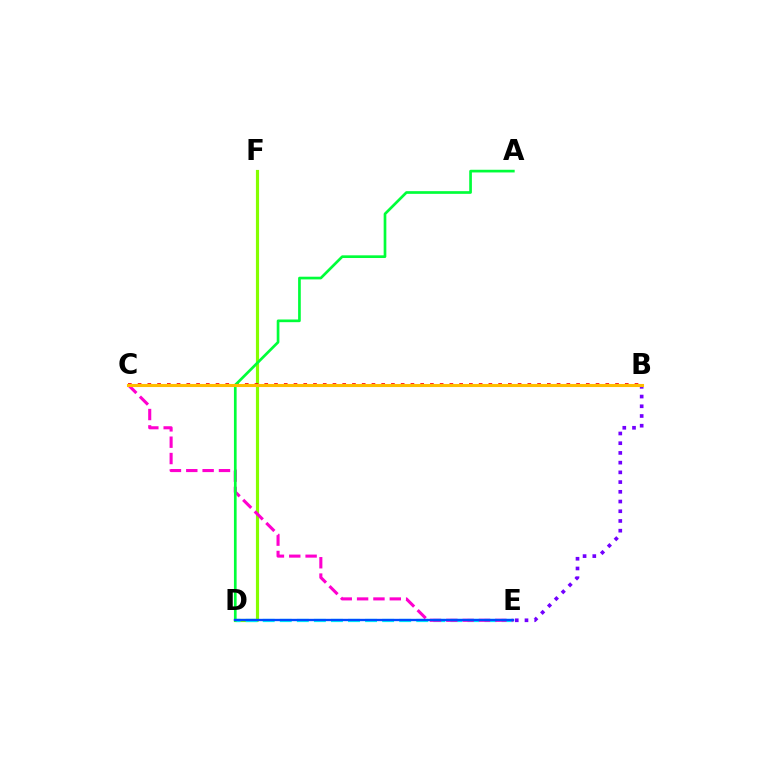{('D', 'F'): [{'color': '#84ff00', 'line_style': 'solid', 'thickness': 2.27}], ('B', 'E'): [{'color': '#7200ff', 'line_style': 'dotted', 'thickness': 2.64}], ('B', 'C'): [{'color': '#ff0000', 'line_style': 'dotted', 'thickness': 2.65}, {'color': '#ffbd00', 'line_style': 'solid', 'thickness': 2.22}], ('D', 'E'): [{'color': '#00fff6', 'line_style': 'dashed', 'thickness': 2.32}, {'color': '#004bff', 'line_style': 'solid', 'thickness': 1.69}], ('C', 'E'): [{'color': '#ff00cf', 'line_style': 'dashed', 'thickness': 2.22}], ('A', 'D'): [{'color': '#00ff39', 'line_style': 'solid', 'thickness': 1.93}]}